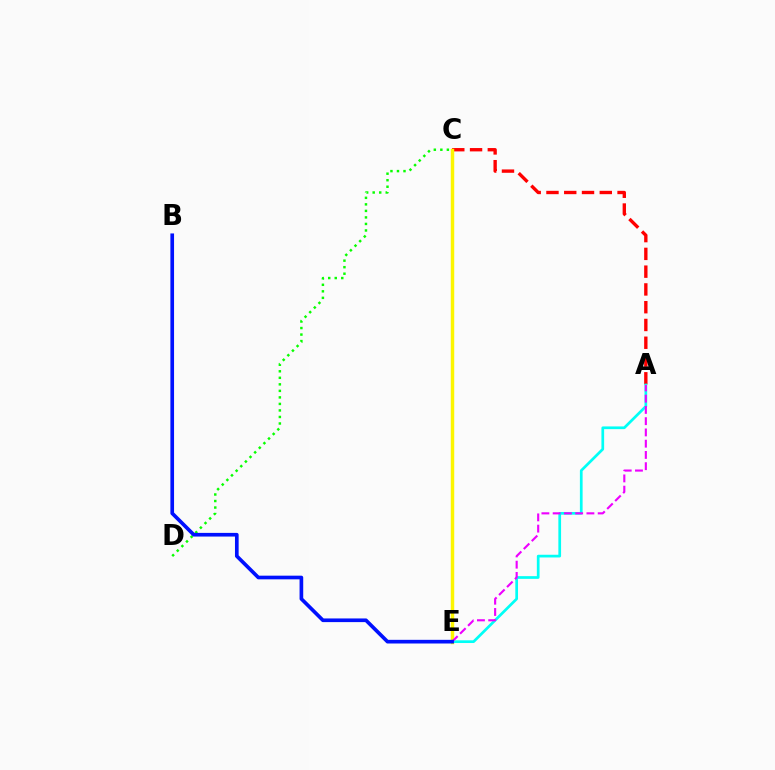{('A', 'C'): [{'color': '#ff0000', 'line_style': 'dashed', 'thickness': 2.41}], ('C', 'D'): [{'color': '#08ff00', 'line_style': 'dotted', 'thickness': 1.77}], ('C', 'E'): [{'color': '#fcf500', 'line_style': 'solid', 'thickness': 2.49}], ('A', 'E'): [{'color': '#00fff6', 'line_style': 'solid', 'thickness': 1.95}, {'color': '#ee00ff', 'line_style': 'dashed', 'thickness': 1.53}], ('B', 'E'): [{'color': '#0010ff', 'line_style': 'solid', 'thickness': 2.64}]}